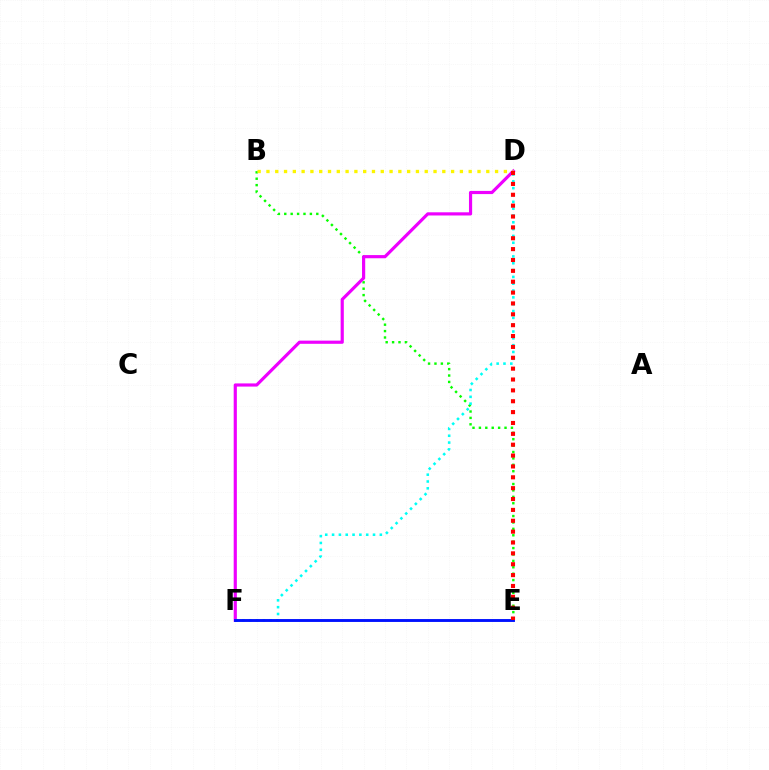{('B', 'E'): [{'color': '#08ff00', 'line_style': 'dotted', 'thickness': 1.74}], ('D', 'F'): [{'color': '#ee00ff', 'line_style': 'solid', 'thickness': 2.28}, {'color': '#00fff6', 'line_style': 'dotted', 'thickness': 1.85}], ('B', 'D'): [{'color': '#fcf500', 'line_style': 'dotted', 'thickness': 2.39}], ('E', 'F'): [{'color': '#0010ff', 'line_style': 'solid', 'thickness': 2.08}], ('D', 'E'): [{'color': '#ff0000', 'line_style': 'dotted', 'thickness': 2.95}]}